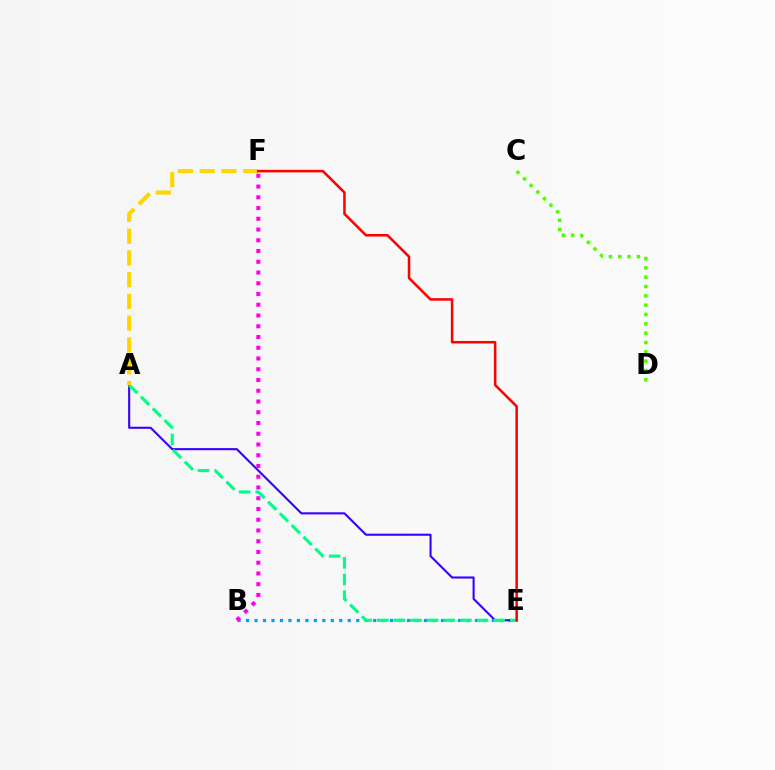{('B', 'E'): [{'color': '#009eff', 'line_style': 'dotted', 'thickness': 2.3}], ('A', 'E'): [{'color': '#3700ff', 'line_style': 'solid', 'thickness': 1.51}, {'color': '#00ff86', 'line_style': 'dashed', 'thickness': 2.26}], ('B', 'F'): [{'color': '#ff00ed', 'line_style': 'dotted', 'thickness': 2.92}], ('A', 'F'): [{'color': '#ffd500', 'line_style': 'dashed', 'thickness': 2.96}], ('E', 'F'): [{'color': '#ff0000', 'line_style': 'solid', 'thickness': 1.83}], ('C', 'D'): [{'color': '#4fff00', 'line_style': 'dotted', 'thickness': 2.53}]}